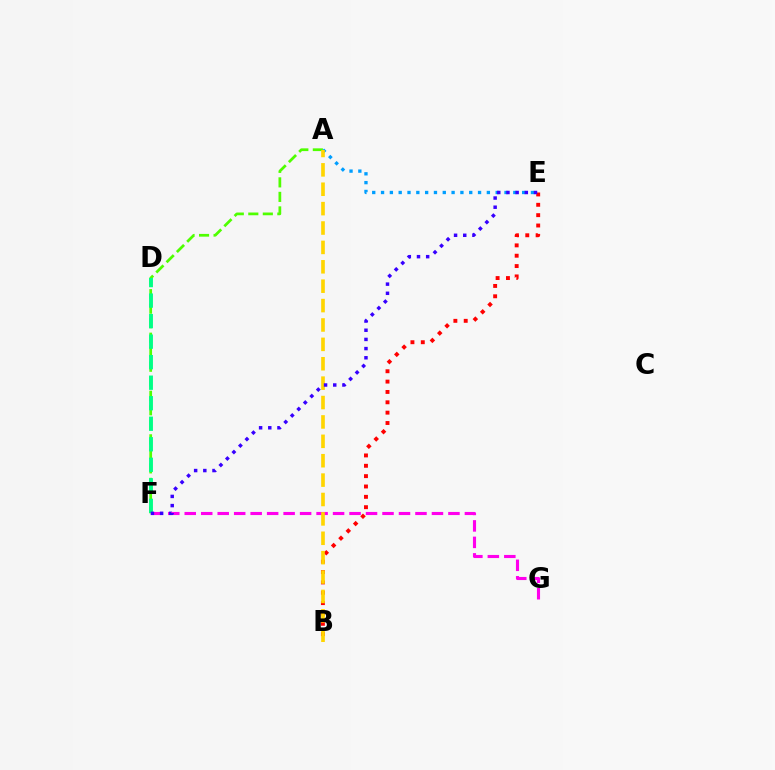{('B', 'E'): [{'color': '#ff0000', 'line_style': 'dotted', 'thickness': 2.81}], ('F', 'G'): [{'color': '#ff00ed', 'line_style': 'dashed', 'thickness': 2.24}], ('A', 'F'): [{'color': '#4fff00', 'line_style': 'dashed', 'thickness': 1.97}], ('D', 'F'): [{'color': '#00ff86', 'line_style': 'dashed', 'thickness': 2.79}], ('A', 'E'): [{'color': '#009eff', 'line_style': 'dotted', 'thickness': 2.4}], ('A', 'B'): [{'color': '#ffd500', 'line_style': 'dashed', 'thickness': 2.63}], ('E', 'F'): [{'color': '#3700ff', 'line_style': 'dotted', 'thickness': 2.49}]}